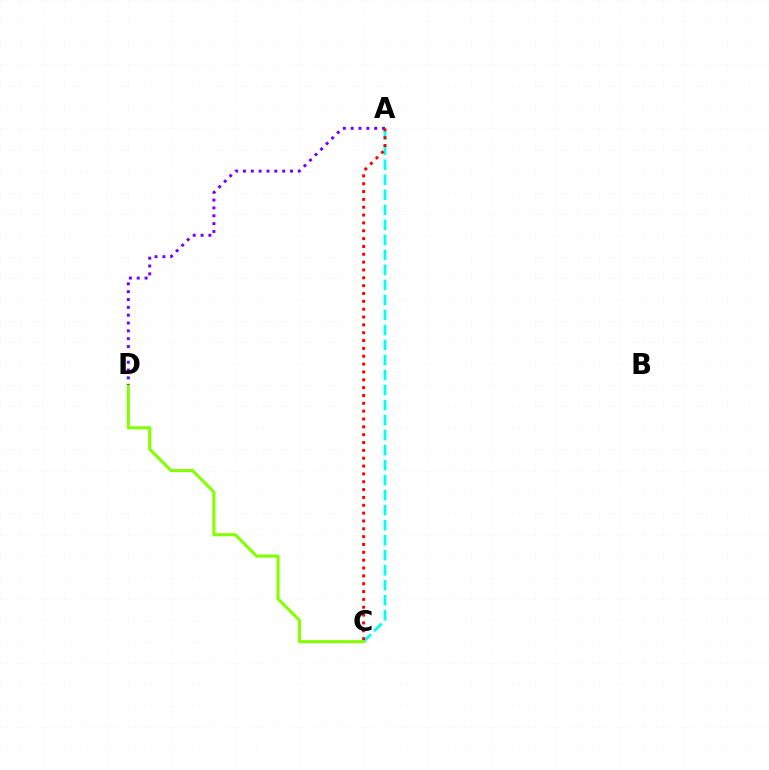{('A', 'C'): [{'color': '#00fff6', 'line_style': 'dashed', 'thickness': 2.04}, {'color': '#ff0000', 'line_style': 'dotted', 'thickness': 2.13}], ('C', 'D'): [{'color': '#84ff00', 'line_style': 'solid', 'thickness': 2.23}], ('A', 'D'): [{'color': '#7200ff', 'line_style': 'dotted', 'thickness': 2.13}]}